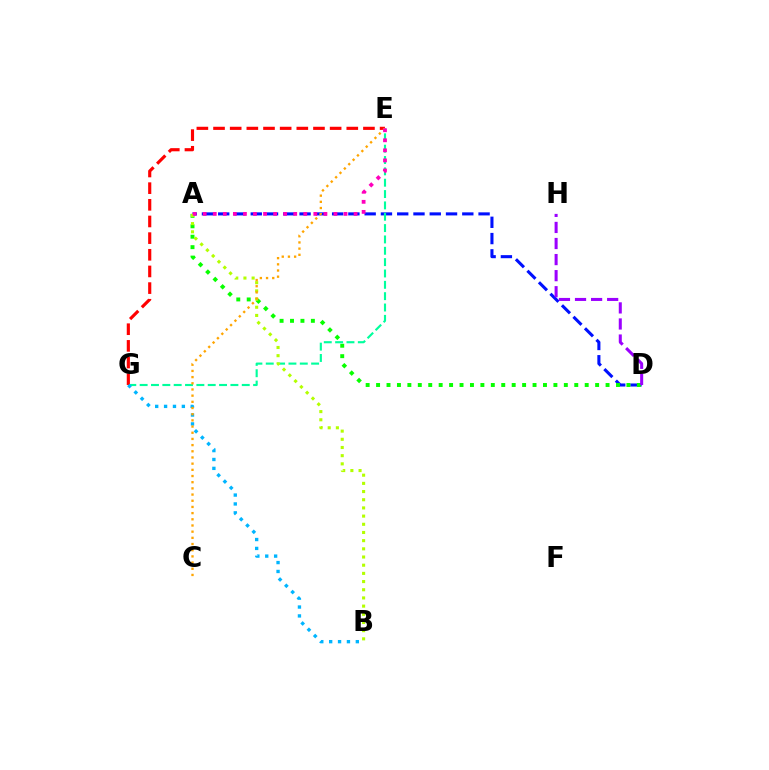{('A', 'D'): [{'color': '#0010ff', 'line_style': 'dashed', 'thickness': 2.21}, {'color': '#08ff00', 'line_style': 'dotted', 'thickness': 2.83}], ('E', 'G'): [{'color': '#00ff9d', 'line_style': 'dashed', 'thickness': 1.54}, {'color': '#ff0000', 'line_style': 'dashed', 'thickness': 2.26}], ('D', 'H'): [{'color': '#9b00ff', 'line_style': 'dashed', 'thickness': 2.18}], ('A', 'B'): [{'color': '#b3ff00', 'line_style': 'dotted', 'thickness': 2.22}], ('B', 'G'): [{'color': '#00b5ff', 'line_style': 'dotted', 'thickness': 2.41}], ('C', 'E'): [{'color': '#ffa500', 'line_style': 'dotted', 'thickness': 1.68}], ('A', 'E'): [{'color': '#ff00bd', 'line_style': 'dotted', 'thickness': 2.73}]}